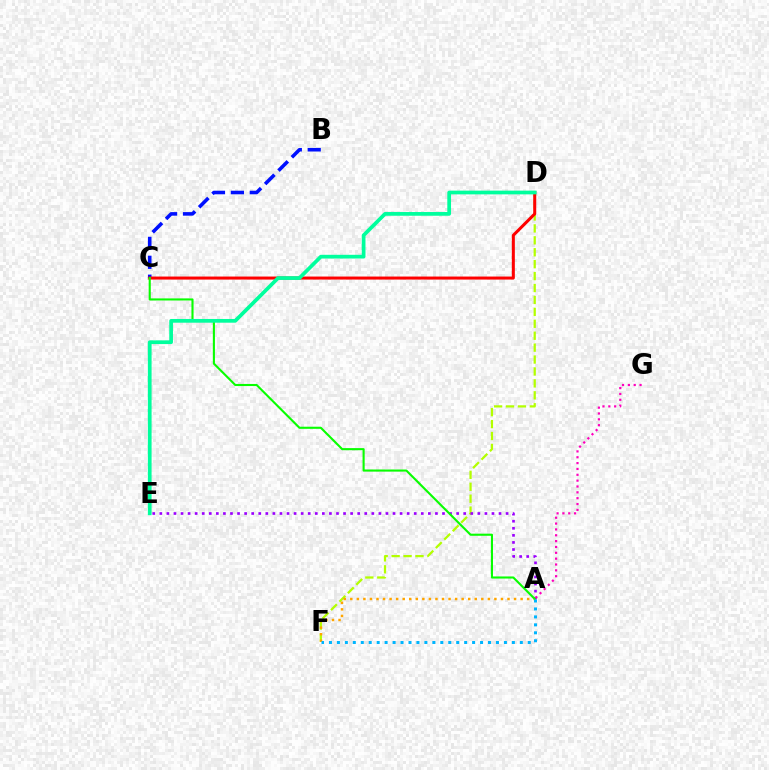{('B', 'C'): [{'color': '#0010ff', 'line_style': 'dashed', 'thickness': 2.57}], ('D', 'F'): [{'color': '#b3ff00', 'line_style': 'dashed', 'thickness': 1.62}], ('A', 'E'): [{'color': '#9b00ff', 'line_style': 'dotted', 'thickness': 1.92}], ('C', 'D'): [{'color': '#ff0000', 'line_style': 'solid', 'thickness': 2.17}], ('A', 'F'): [{'color': '#ffa500', 'line_style': 'dotted', 'thickness': 1.78}, {'color': '#00b5ff', 'line_style': 'dotted', 'thickness': 2.16}], ('A', 'G'): [{'color': '#ff00bd', 'line_style': 'dotted', 'thickness': 1.59}], ('A', 'C'): [{'color': '#08ff00', 'line_style': 'solid', 'thickness': 1.52}], ('D', 'E'): [{'color': '#00ff9d', 'line_style': 'solid', 'thickness': 2.68}]}